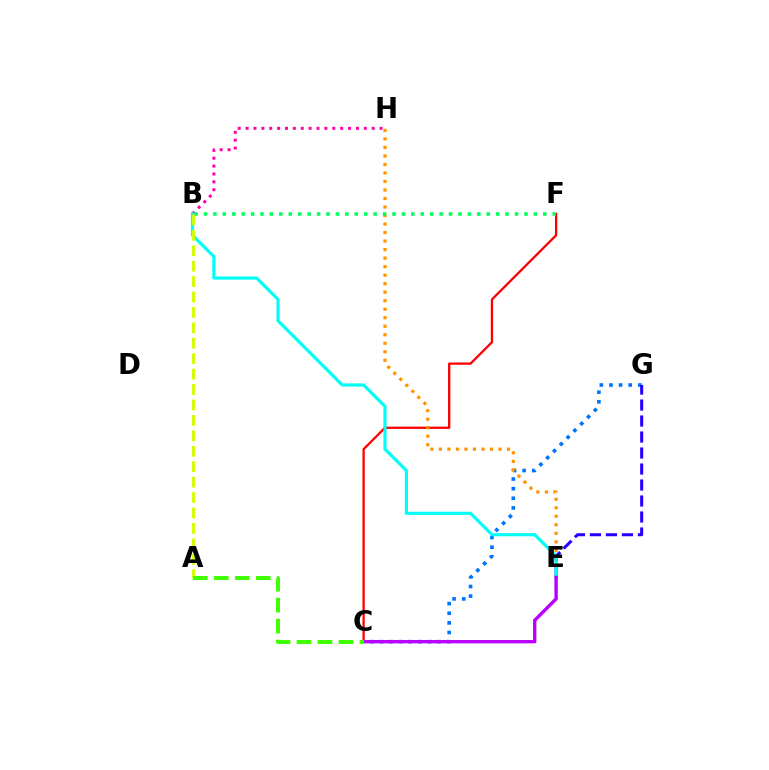{('B', 'H'): [{'color': '#ff00ac', 'line_style': 'dotted', 'thickness': 2.14}], ('C', 'G'): [{'color': '#0074ff', 'line_style': 'dotted', 'thickness': 2.62}], ('C', 'F'): [{'color': '#ff0000', 'line_style': 'solid', 'thickness': 1.65}], ('E', 'H'): [{'color': '#ff9400', 'line_style': 'dotted', 'thickness': 2.31}], ('E', 'G'): [{'color': '#2500ff', 'line_style': 'dashed', 'thickness': 2.17}], ('B', 'E'): [{'color': '#00fff6', 'line_style': 'solid', 'thickness': 2.28}], ('C', 'E'): [{'color': '#b900ff', 'line_style': 'solid', 'thickness': 2.42}], ('B', 'F'): [{'color': '#00ff5c', 'line_style': 'dotted', 'thickness': 2.56}], ('A', 'B'): [{'color': '#d1ff00', 'line_style': 'dashed', 'thickness': 2.1}], ('A', 'C'): [{'color': '#3dff00', 'line_style': 'dashed', 'thickness': 2.85}]}